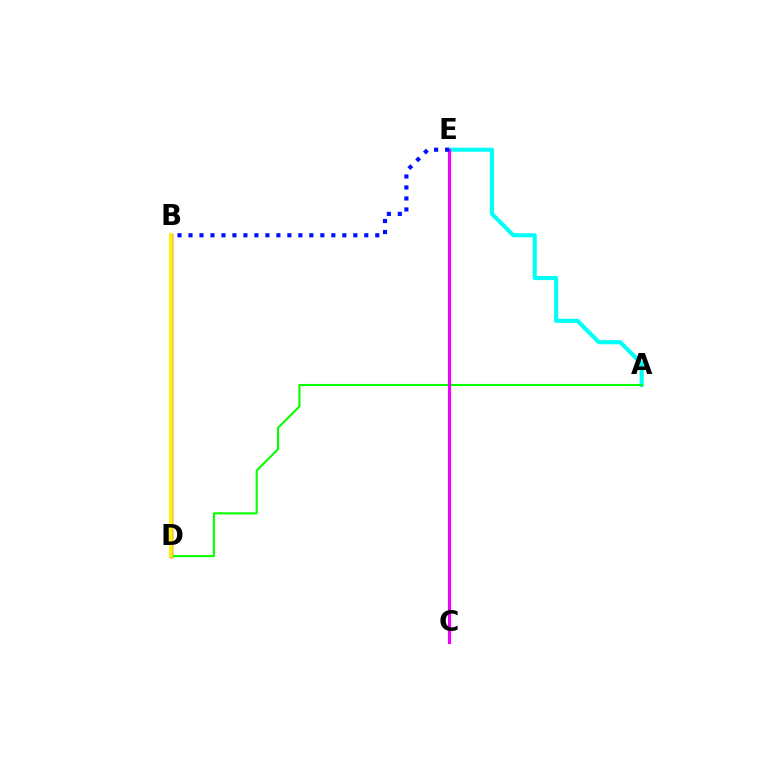{('A', 'E'): [{'color': '#00fff6', 'line_style': 'solid', 'thickness': 2.95}], ('B', 'D'): [{'color': '#ff0000', 'line_style': 'solid', 'thickness': 2.47}, {'color': '#fcf500', 'line_style': 'solid', 'thickness': 2.64}], ('A', 'D'): [{'color': '#08ff00', 'line_style': 'solid', 'thickness': 1.5}], ('C', 'E'): [{'color': '#ee00ff', 'line_style': 'solid', 'thickness': 2.27}], ('B', 'E'): [{'color': '#0010ff', 'line_style': 'dotted', 'thickness': 2.99}]}